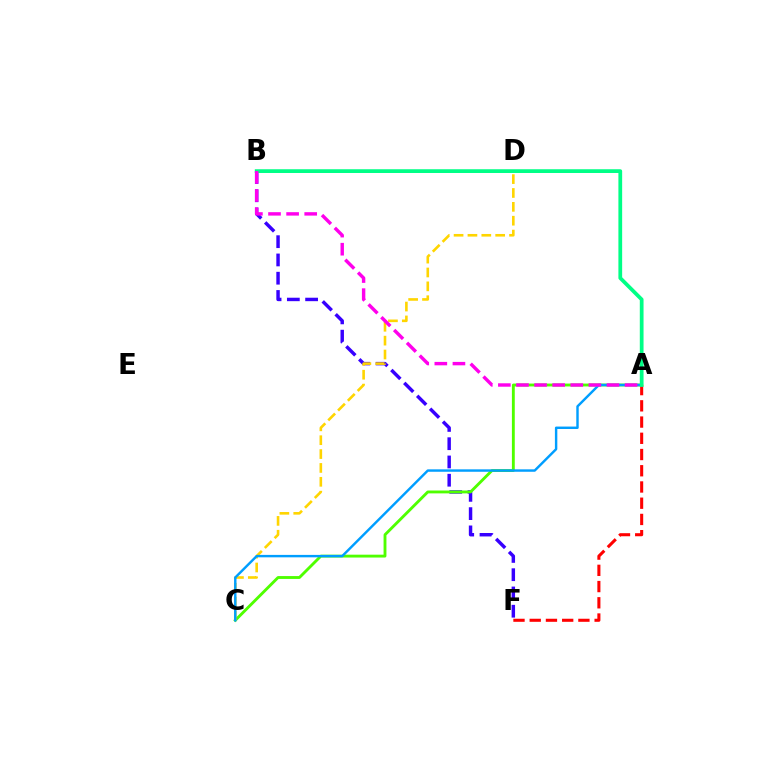{('B', 'F'): [{'color': '#3700ff', 'line_style': 'dashed', 'thickness': 2.48}], ('A', 'C'): [{'color': '#4fff00', 'line_style': 'solid', 'thickness': 2.06}, {'color': '#009eff', 'line_style': 'solid', 'thickness': 1.75}], ('A', 'F'): [{'color': '#ff0000', 'line_style': 'dashed', 'thickness': 2.2}], ('C', 'D'): [{'color': '#ffd500', 'line_style': 'dashed', 'thickness': 1.88}], ('A', 'B'): [{'color': '#00ff86', 'line_style': 'solid', 'thickness': 2.7}, {'color': '#ff00ed', 'line_style': 'dashed', 'thickness': 2.46}]}